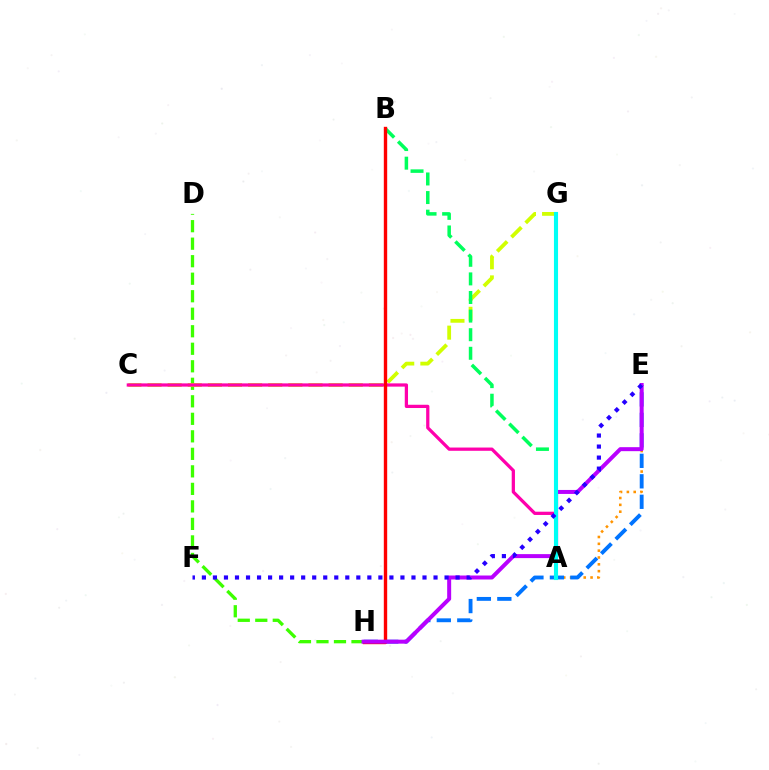{('D', 'H'): [{'color': '#3dff00', 'line_style': 'dashed', 'thickness': 2.38}], ('C', 'G'): [{'color': '#d1ff00', 'line_style': 'dashed', 'thickness': 2.73}], ('A', 'E'): [{'color': '#ff9400', 'line_style': 'dotted', 'thickness': 1.86}], ('E', 'H'): [{'color': '#0074ff', 'line_style': 'dashed', 'thickness': 2.78}, {'color': '#b900ff', 'line_style': 'solid', 'thickness': 2.87}], ('A', 'C'): [{'color': '#ff00ac', 'line_style': 'solid', 'thickness': 2.34}], ('A', 'B'): [{'color': '#00ff5c', 'line_style': 'dashed', 'thickness': 2.53}], ('B', 'H'): [{'color': '#ff0000', 'line_style': 'solid', 'thickness': 2.43}], ('A', 'G'): [{'color': '#00fff6', 'line_style': 'solid', 'thickness': 2.95}], ('E', 'F'): [{'color': '#2500ff', 'line_style': 'dotted', 'thickness': 3.0}]}